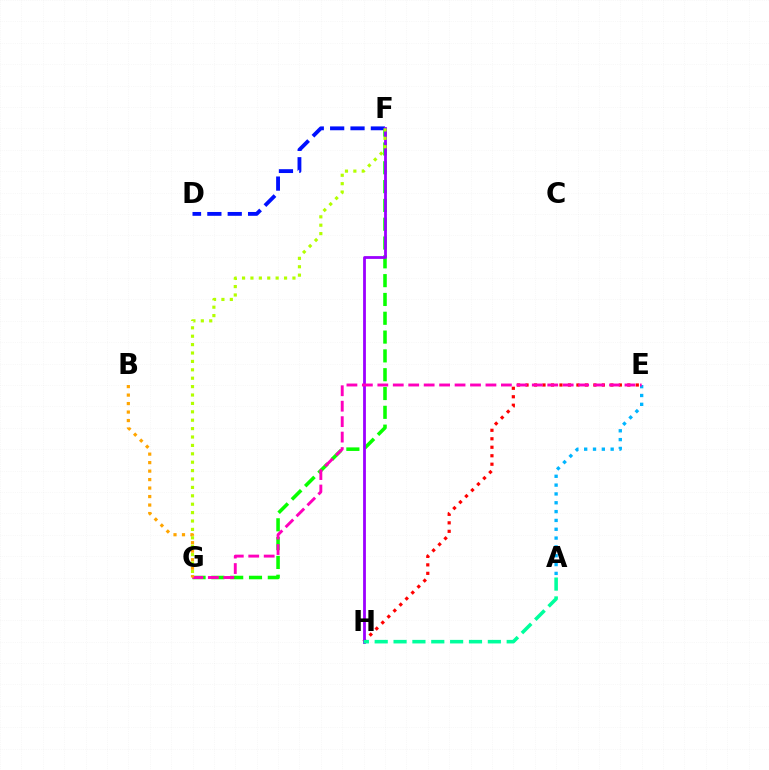{('A', 'E'): [{'color': '#00b5ff', 'line_style': 'dotted', 'thickness': 2.4}], ('F', 'G'): [{'color': '#08ff00', 'line_style': 'dashed', 'thickness': 2.56}, {'color': '#b3ff00', 'line_style': 'dotted', 'thickness': 2.28}], ('D', 'F'): [{'color': '#0010ff', 'line_style': 'dashed', 'thickness': 2.77}], ('E', 'H'): [{'color': '#ff0000', 'line_style': 'dotted', 'thickness': 2.3}], ('F', 'H'): [{'color': '#9b00ff', 'line_style': 'solid', 'thickness': 2.02}], ('E', 'G'): [{'color': '#ff00bd', 'line_style': 'dashed', 'thickness': 2.1}], ('A', 'H'): [{'color': '#00ff9d', 'line_style': 'dashed', 'thickness': 2.56}], ('B', 'G'): [{'color': '#ffa500', 'line_style': 'dotted', 'thickness': 2.31}]}